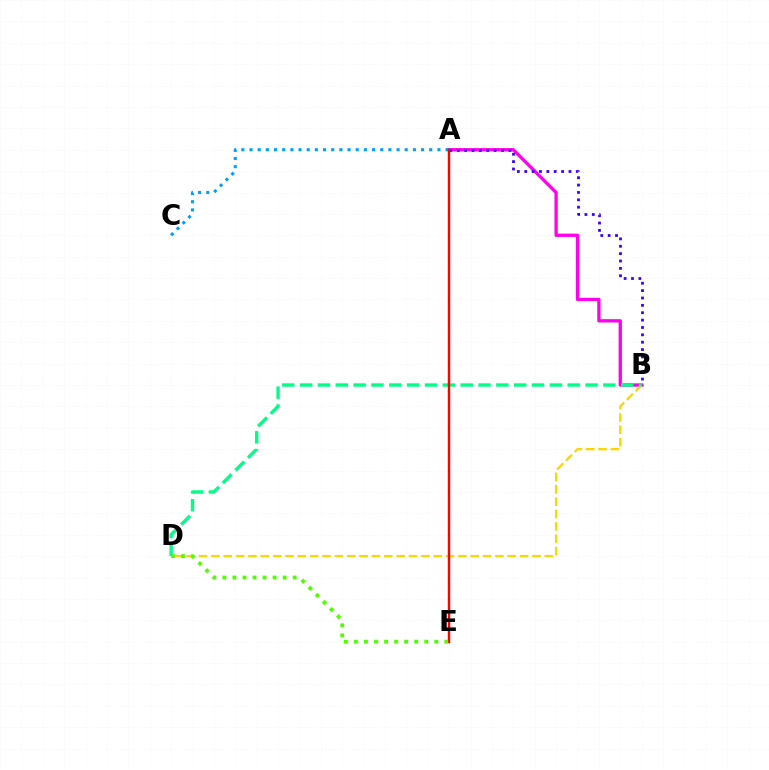{('A', 'B'): [{'color': '#ff00ed', 'line_style': 'solid', 'thickness': 2.37}, {'color': '#3700ff', 'line_style': 'dotted', 'thickness': 2.0}], ('A', 'C'): [{'color': '#009eff', 'line_style': 'dotted', 'thickness': 2.22}], ('B', 'D'): [{'color': '#ffd500', 'line_style': 'dashed', 'thickness': 1.68}, {'color': '#00ff86', 'line_style': 'dashed', 'thickness': 2.42}], ('A', 'E'): [{'color': '#ff0000', 'line_style': 'solid', 'thickness': 1.76}], ('D', 'E'): [{'color': '#4fff00', 'line_style': 'dotted', 'thickness': 2.73}]}